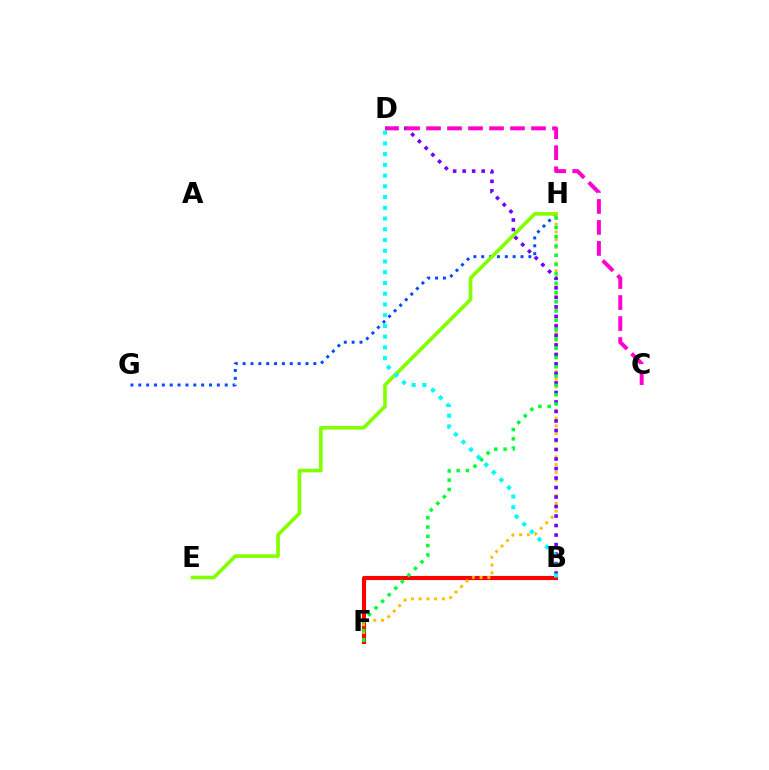{('B', 'F'): [{'color': '#ff0000', 'line_style': 'solid', 'thickness': 2.96}], ('G', 'H'): [{'color': '#004bff', 'line_style': 'dotted', 'thickness': 2.14}], ('E', 'H'): [{'color': '#84ff00', 'line_style': 'solid', 'thickness': 2.61}], ('F', 'H'): [{'color': '#ffbd00', 'line_style': 'dotted', 'thickness': 2.11}, {'color': '#00ff39', 'line_style': 'dotted', 'thickness': 2.53}], ('B', 'D'): [{'color': '#7200ff', 'line_style': 'dotted', 'thickness': 2.58}, {'color': '#00fff6', 'line_style': 'dotted', 'thickness': 2.92}], ('C', 'D'): [{'color': '#ff00cf', 'line_style': 'dashed', 'thickness': 2.85}]}